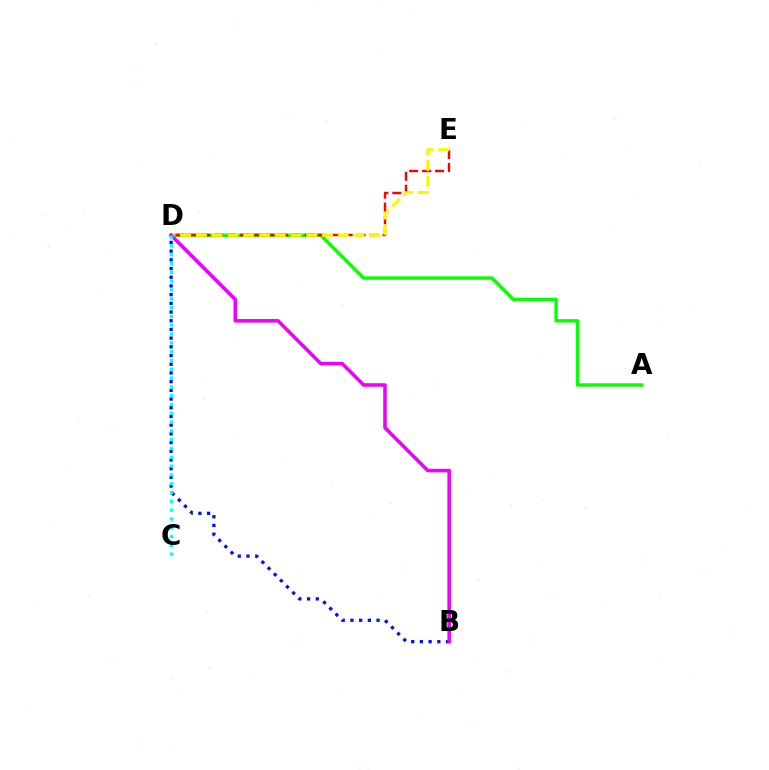{('B', 'D'): [{'color': '#0010ff', 'line_style': 'dotted', 'thickness': 2.36}, {'color': '#ee00ff', 'line_style': 'solid', 'thickness': 2.56}], ('A', 'D'): [{'color': '#08ff00', 'line_style': 'solid', 'thickness': 2.46}], ('D', 'E'): [{'color': '#ff0000', 'line_style': 'dashed', 'thickness': 1.76}, {'color': '#fcf500', 'line_style': 'dashed', 'thickness': 2.14}], ('C', 'D'): [{'color': '#00fff6', 'line_style': 'dotted', 'thickness': 2.39}]}